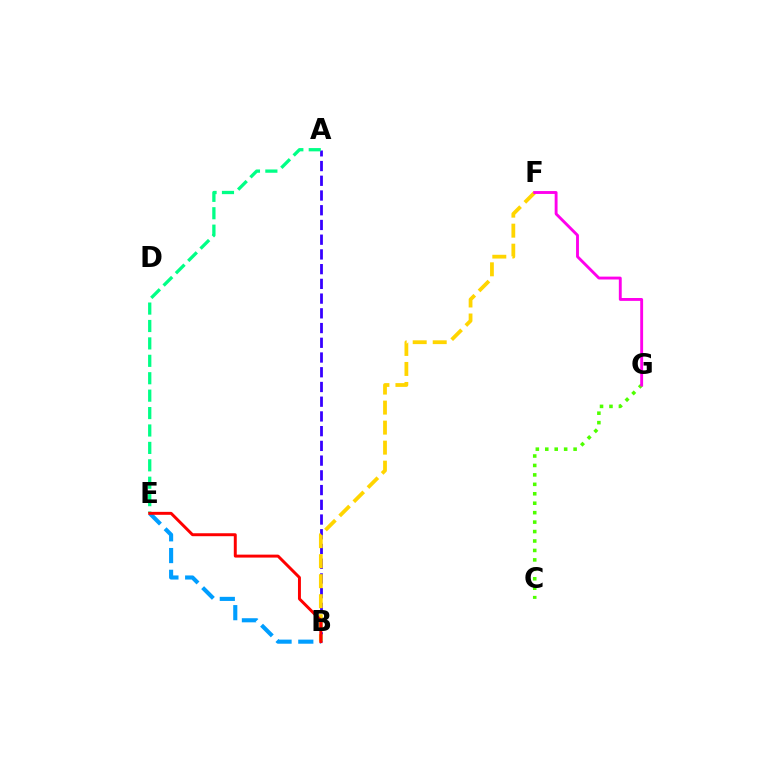{('C', 'G'): [{'color': '#4fff00', 'line_style': 'dotted', 'thickness': 2.57}], ('B', 'E'): [{'color': '#009eff', 'line_style': 'dashed', 'thickness': 2.95}, {'color': '#ff0000', 'line_style': 'solid', 'thickness': 2.13}], ('A', 'B'): [{'color': '#3700ff', 'line_style': 'dashed', 'thickness': 2.0}], ('A', 'E'): [{'color': '#00ff86', 'line_style': 'dashed', 'thickness': 2.37}], ('B', 'F'): [{'color': '#ffd500', 'line_style': 'dashed', 'thickness': 2.72}], ('F', 'G'): [{'color': '#ff00ed', 'line_style': 'solid', 'thickness': 2.07}]}